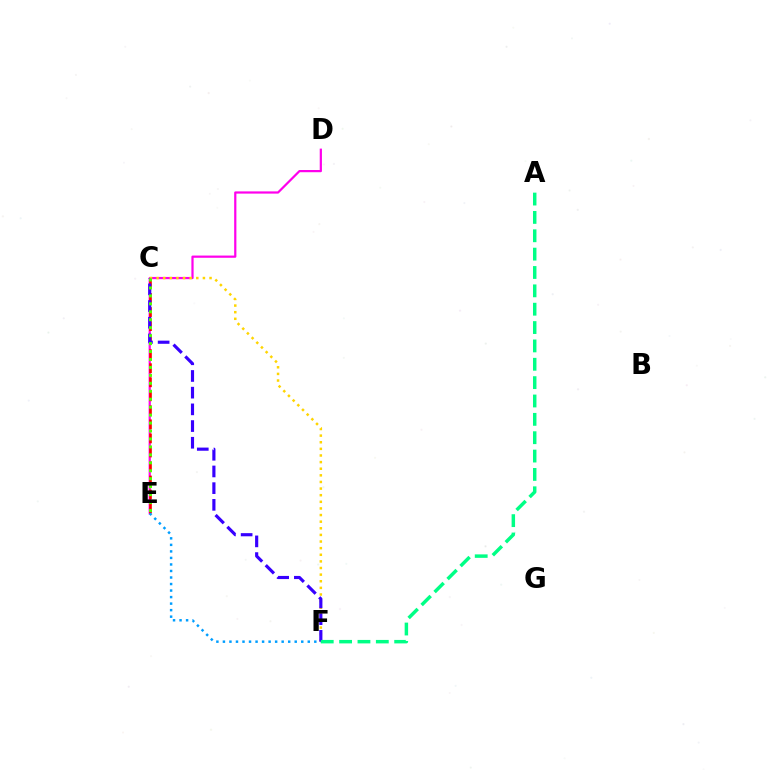{('D', 'E'): [{'color': '#ff00ed', 'line_style': 'solid', 'thickness': 1.6}], ('C', 'E'): [{'color': '#ff0000', 'line_style': 'dashed', 'thickness': 1.91}, {'color': '#4fff00', 'line_style': 'dotted', 'thickness': 2.16}], ('C', 'F'): [{'color': '#ffd500', 'line_style': 'dotted', 'thickness': 1.8}, {'color': '#3700ff', 'line_style': 'dashed', 'thickness': 2.27}], ('E', 'F'): [{'color': '#009eff', 'line_style': 'dotted', 'thickness': 1.77}], ('A', 'F'): [{'color': '#00ff86', 'line_style': 'dashed', 'thickness': 2.49}]}